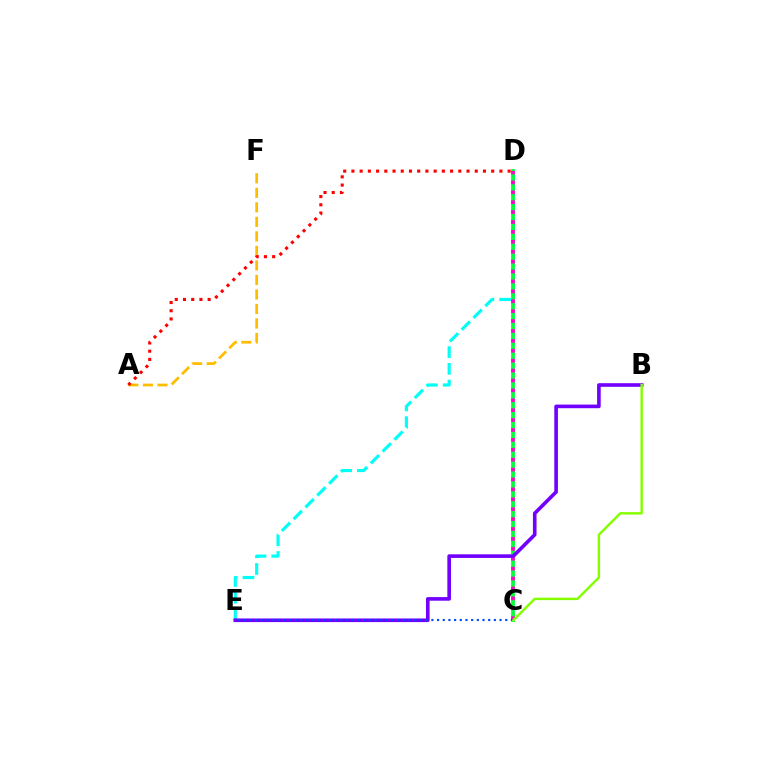{('D', 'E'): [{'color': '#00fff6', 'line_style': 'dashed', 'thickness': 2.27}], ('C', 'D'): [{'color': '#00ff39', 'line_style': 'solid', 'thickness': 2.72}, {'color': '#ff00cf', 'line_style': 'dotted', 'thickness': 2.69}], ('A', 'F'): [{'color': '#ffbd00', 'line_style': 'dashed', 'thickness': 1.97}], ('A', 'D'): [{'color': '#ff0000', 'line_style': 'dotted', 'thickness': 2.23}], ('B', 'E'): [{'color': '#7200ff', 'line_style': 'solid', 'thickness': 2.61}], ('C', 'E'): [{'color': '#004bff', 'line_style': 'dotted', 'thickness': 1.54}], ('B', 'C'): [{'color': '#84ff00', 'line_style': 'solid', 'thickness': 1.74}]}